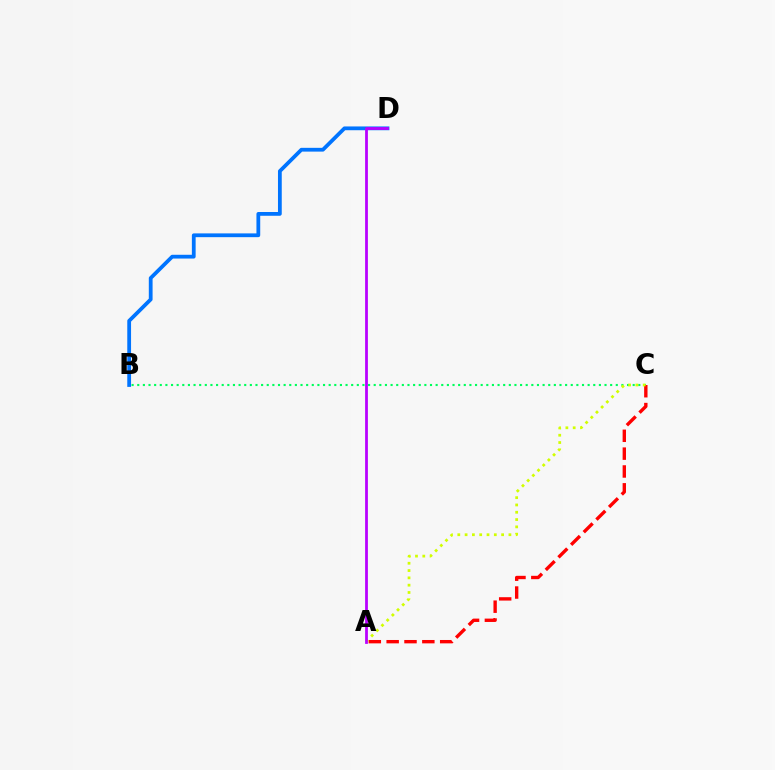{('B', 'C'): [{'color': '#00ff5c', 'line_style': 'dotted', 'thickness': 1.53}], ('B', 'D'): [{'color': '#0074ff', 'line_style': 'solid', 'thickness': 2.72}], ('A', 'C'): [{'color': '#ff0000', 'line_style': 'dashed', 'thickness': 2.42}, {'color': '#d1ff00', 'line_style': 'dotted', 'thickness': 1.98}], ('A', 'D'): [{'color': '#b900ff', 'line_style': 'solid', 'thickness': 2.0}]}